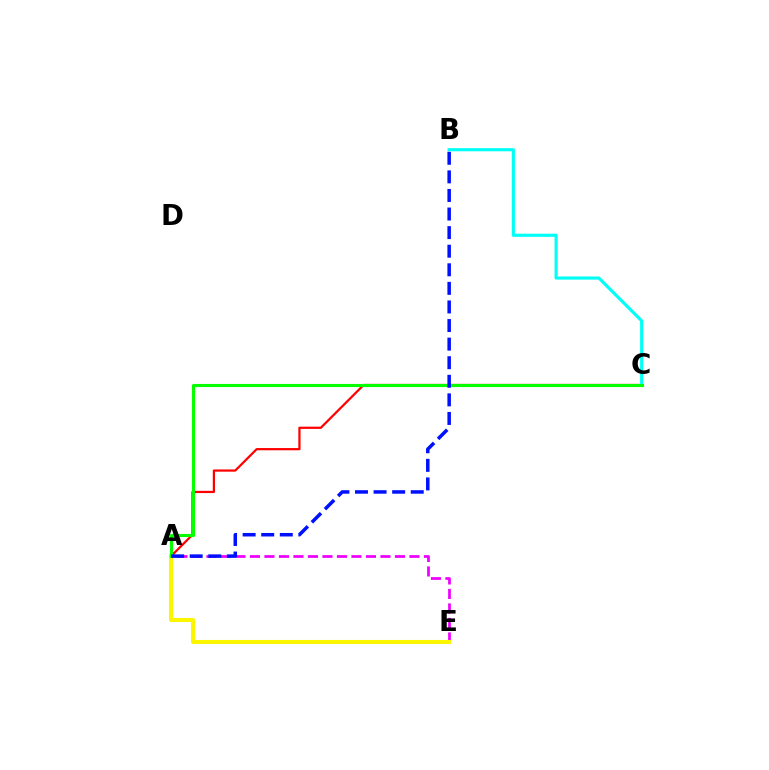{('A', 'E'): [{'color': '#ee00ff', 'line_style': 'dashed', 'thickness': 1.97}, {'color': '#fcf500', 'line_style': 'solid', 'thickness': 2.92}], ('A', 'C'): [{'color': '#ff0000', 'line_style': 'solid', 'thickness': 1.6}, {'color': '#08ff00', 'line_style': 'solid', 'thickness': 2.24}], ('B', 'C'): [{'color': '#00fff6', 'line_style': 'solid', 'thickness': 2.26}], ('A', 'B'): [{'color': '#0010ff', 'line_style': 'dashed', 'thickness': 2.52}]}